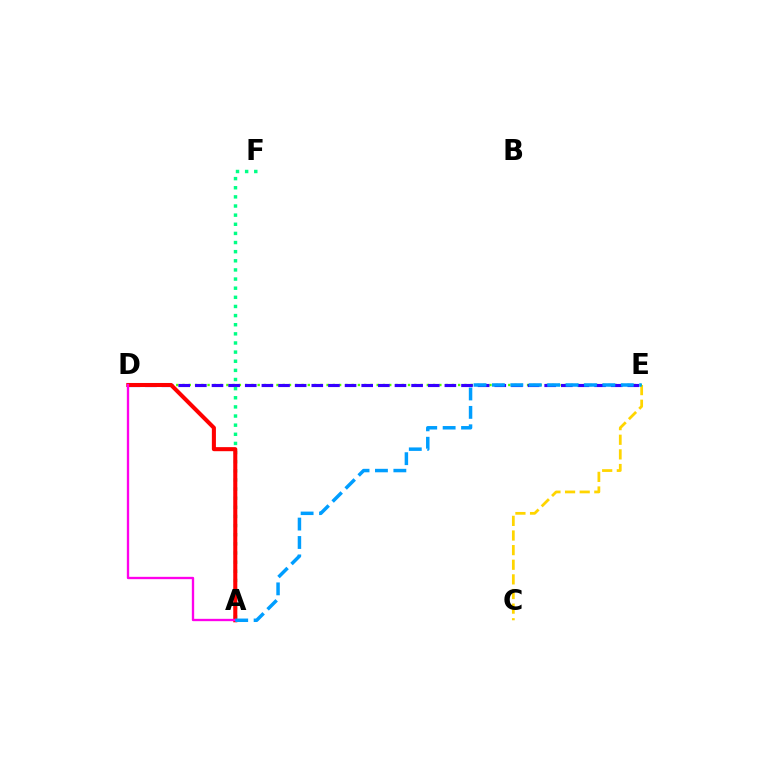{('C', 'E'): [{'color': '#ffd500', 'line_style': 'dashed', 'thickness': 1.99}], ('D', 'E'): [{'color': '#4fff00', 'line_style': 'dotted', 'thickness': 1.7}, {'color': '#3700ff', 'line_style': 'dashed', 'thickness': 2.26}], ('A', 'F'): [{'color': '#00ff86', 'line_style': 'dotted', 'thickness': 2.48}], ('A', 'D'): [{'color': '#ff0000', 'line_style': 'solid', 'thickness': 2.92}, {'color': '#ff00ed', 'line_style': 'solid', 'thickness': 1.68}], ('A', 'E'): [{'color': '#009eff', 'line_style': 'dashed', 'thickness': 2.5}]}